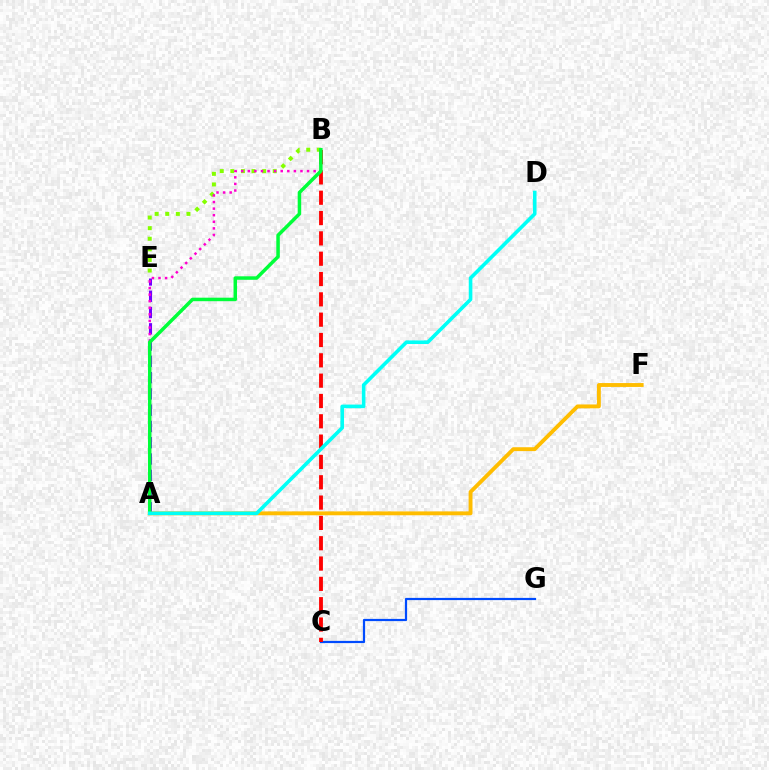{('C', 'G'): [{'color': '#004bff', 'line_style': 'solid', 'thickness': 1.59}], ('A', 'E'): [{'color': '#7200ff', 'line_style': 'dashed', 'thickness': 2.21}], ('A', 'F'): [{'color': '#ffbd00', 'line_style': 'solid', 'thickness': 2.79}], ('B', 'E'): [{'color': '#84ff00', 'line_style': 'dotted', 'thickness': 2.88}], ('A', 'B'): [{'color': '#ff00cf', 'line_style': 'dotted', 'thickness': 1.79}, {'color': '#00ff39', 'line_style': 'solid', 'thickness': 2.52}], ('B', 'C'): [{'color': '#ff0000', 'line_style': 'dashed', 'thickness': 2.76}], ('A', 'D'): [{'color': '#00fff6', 'line_style': 'solid', 'thickness': 2.6}]}